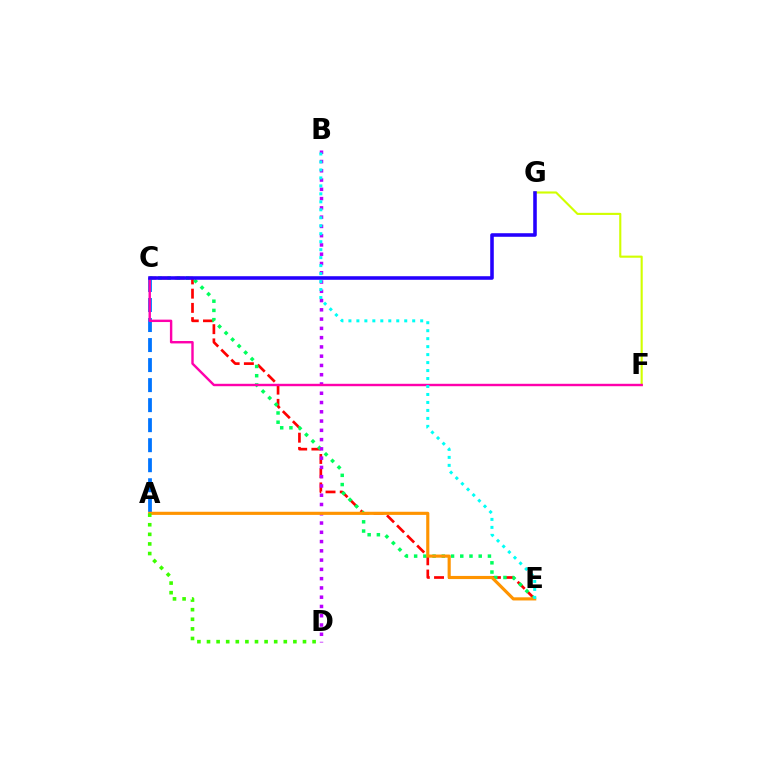{('C', 'E'): [{'color': '#ff0000', 'line_style': 'dashed', 'thickness': 1.93}, {'color': '#00ff5c', 'line_style': 'dotted', 'thickness': 2.51}], ('A', 'C'): [{'color': '#0074ff', 'line_style': 'dashed', 'thickness': 2.72}], ('F', 'G'): [{'color': '#d1ff00', 'line_style': 'solid', 'thickness': 1.53}], ('B', 'D'): [{'color': '#b900ff', 'line_style': 'dotted', 'thickness': 2.52}], ('C', 'F'): [{'color': '#ff00ac', 'line_style': 'solid', 'thickness': 1.74}], ('A', 'E'): [{'color': '#ff9400', 'line_style': 'solid', 'thickness': 2.26}], ('A', 'D'): [{'color': '#3dff00', 'line_style': 'dotted', 'thickness': 2.61}], ('C', 'G'): [{'color': '#2500ff', 'line_style': 'solid', 'thickness': 2.56}], ('B', 'E'): [{'color': '#00fff6', 'line_style': 'dotted', 'thickness': 2.17}]}